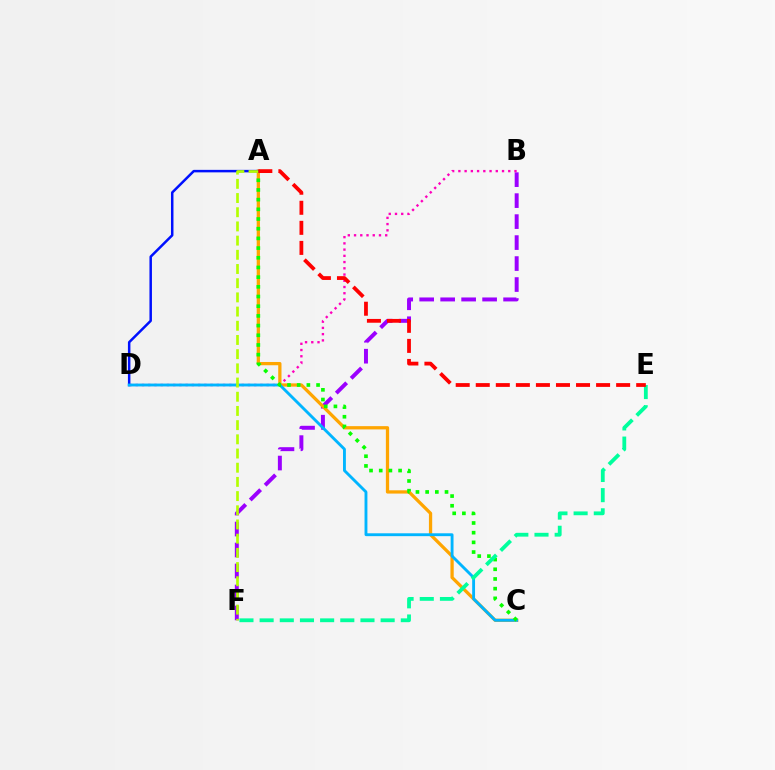{('B', 'F'): [{'color': '#9b00ff', 'line_style': 'dashed', 'thickness': 2.85}], ('A', 'C'): [{'color': '#ffa500', 'line_style': 'solid', 'thickness': 2.35}, {'color': '#08ff00', 'line_style': 'dotted', 'thickness': 2.63}], ('B', 'D'): [{'color': '#ff00bd', 'line_style': 'dotted', 'thickness': 1.69}], ('A', 'D'): [{'color': '#0010ff', 'line_style': 'solid', 'thickness': 1.79}], ('C', 'D'): [{'color': '#00b5ff', 'line_style': 'solid', 'thickness': 2.06}], ('E', 'F'): [{'color': '#00ff9d', 'line_style': 'dashed', 'thickness': 2.74}], ('A', 'F'): [{'color': '#b3ff00', 'line_style': 'dashed', 'thickness': 1.93}], ('A', 'E'): [{'color': '#ff0000', 'line_style': 'dashed', 'thickness': 2.72}]}